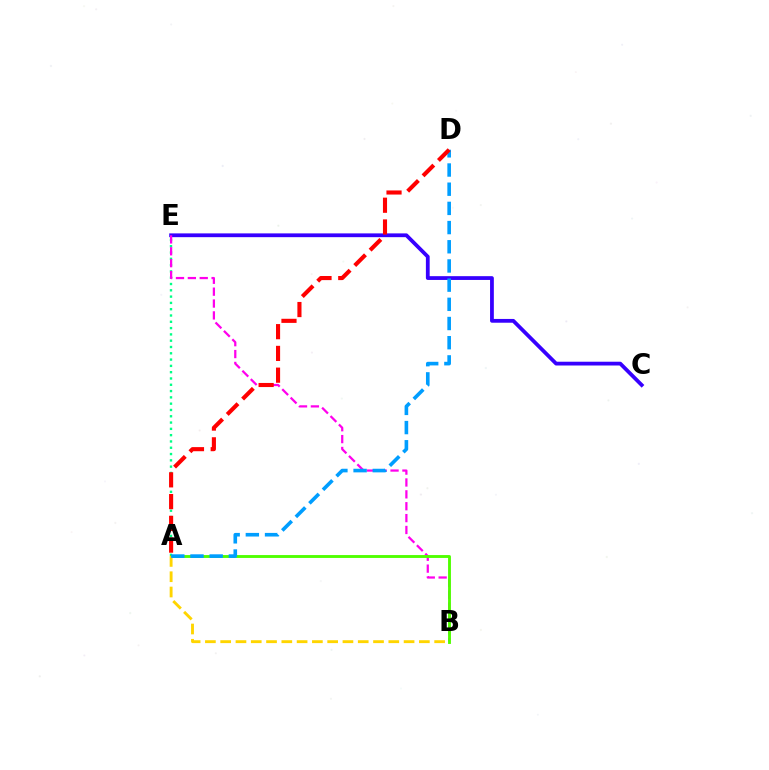{('C', 'E'): [{'color': '#3700ff', 'line_style': 'solid', 'thickness': 2.72}], ('A', 'E'): [{'color': '#00ff86', 'line_style': 'dotted', 'thickness': 1.71}], ('B', 'E'): [{'color': '#ff00ed', 'line_style': 'dashed', 'thickness': 1.61}], ('A', 'B'): [{'color': '#4fff00', 'line_style': 'solid', 'thickness': 2.07}, {'color': '#ffd500', 'line_style': 'dashed', 'thickness': 2.08}], ('A', 'D'): [{'color': '#009eff', 'line_style': 'dashed', 'thickness': 2.61}, {'color': '#ff0000', 'line_style': 'dashed', 'thickness': 2.96}]}